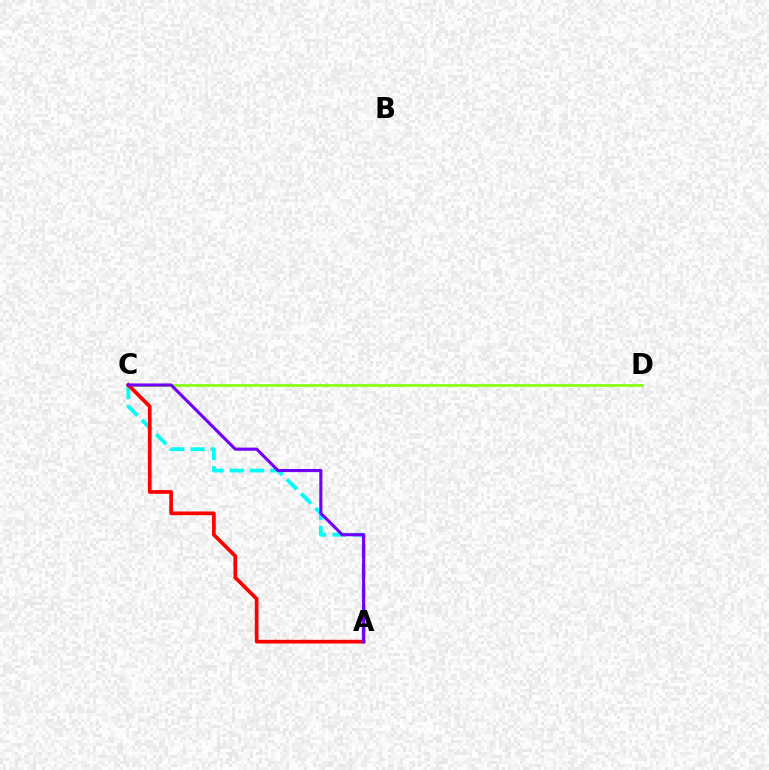{('C', 'D'): [{'color': '#84ff00', 'line_style': 'solid', 'thickness': 1.91}], ('A', 'C'): [{'color': '#00fff6', 'line_style': 'dashed', 'thickness': 2.75}, {'color': '#ff0000', 'line_style': 'solid', 'thickness': 2.67}, {'color': '#7200ff', 'line_style': 'solid', 'thickness': 2.23}]}